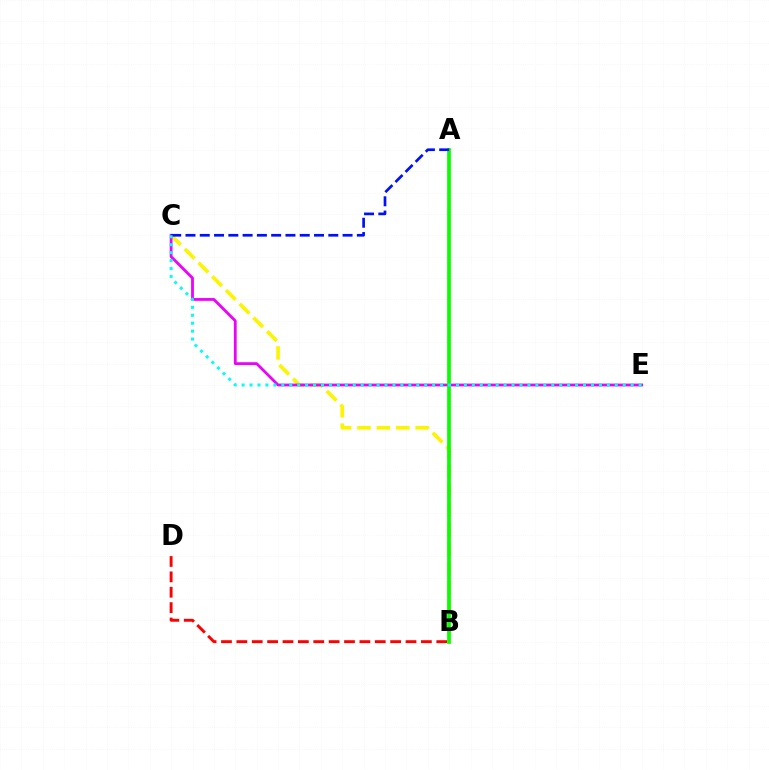{('B', 'C'): [{'color': '#fcf500', 'line_style': 'dashed', 'thickness': 2.63}], ('B', 'D'): [{'color': '#ff0000', 'line_style': 'dashed', 'thickness': 2.09}], ('C', 'E'): [{'color': '#ee00ff', 'line_style': 'solid', 'thickness': 2.01}, {'color': '#00fff6', 'line_style': 'dotted', 'thickness': 2.16}], ('A', 'B'): [{'color': '#08ff00', 'line_style': 'solid', 'thickness': 2.67}], ('A', 'C'): [{'color': '#0010ff', 'line_style': 'dashed', 'thickness': 1.94}]}